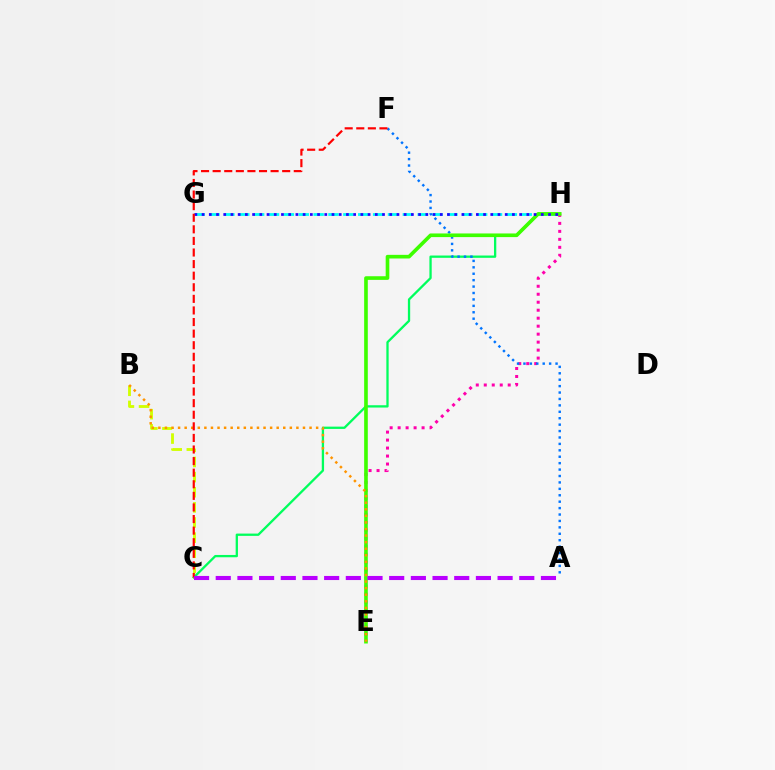{('C', 'H'): [{'color': '#00ff5c', 'line_style': 'solid', 'thickness': 1.65}], ('B', 'C'): [{'color': '#d1ff00', 'line_style': 'dashed', 'thickness': 2.06}], ('G', 'H'): [{'color': '#00fff6', 'line_style': 'dashed', 'thickness': 2.02}, {'color': '#2500ff', 'line_style': 'dotted', 'thickness': 1.96}], ('E', 'H'): [{'color': '#ff00ac', 'line_style': 'dotted', 'thickness': 2.17}, {'color': '#3dff00', 'line_style': 'solid', 'thickness': 2.62}], ('A', 'F'): [{'color': '#0074ff', 'line_style': 'dotted', 'thickness': 1.74}], ('B', 'E'): [{'color': '#ff9400', 'line_style': 'dotted', 'thickness': 1.79}], ('C', 'F'): [{'color': '#ff0000', 'line_style': 'dashed', 'thickness': 1.57}], ('A', 'C'): [{'color': '#b900ff', 'line_style': 'dashed', 'thickness': 2.95}]}